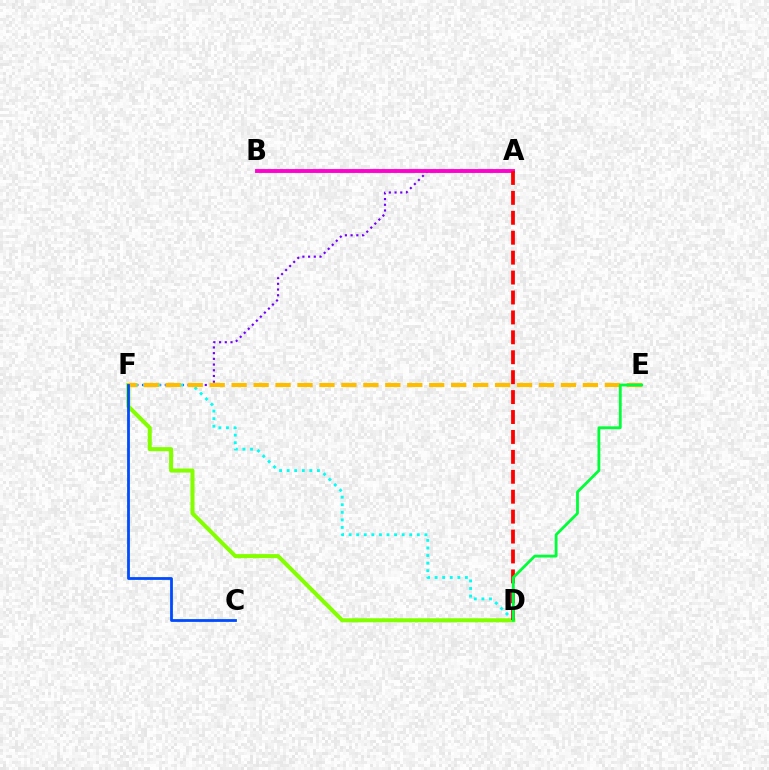{('A', 'F'): [{'color': '#7200ff', 'line_style': 'dotted', 'thickness': 1.55}], ('D', 'F'): [{'color': '#84ff00', 'line_style': 'solid', 'thickness': 2.92}, {'color': '#00fff6', 'line_style': 'dotted', 'thickness': 2.06}], ('A', 'B'): [{'color': '#ff00cf', 'line_style': 'solid', 'thickness': 2.79}], ('E', 'F'): [{'color': '#ffbd00', 'line_style': 'dashed', 'thickness': 2.98}], ('C', 'F'): [{'color': '#004bff', 'line_style': 'solid', 'thickness': 2.01}], ('A', 'D'): [{'color': '#ff0000', 'line_style': 'dashed', 'thickness': 2.71}], ('D', 'E'): [{'color': '#00ff39', 'line_style': 'solid', 'thickness': 2.02}]}